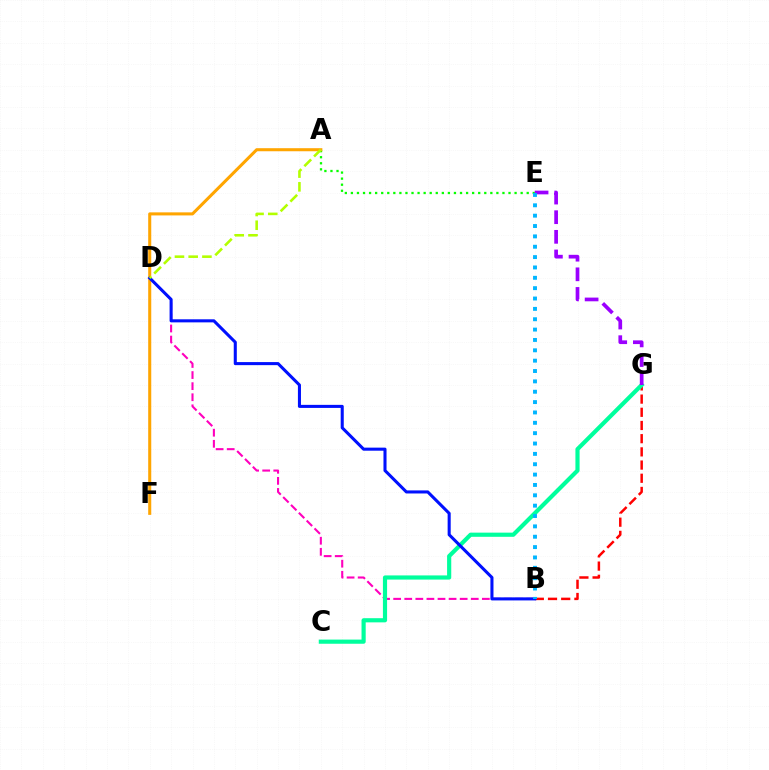{('A', 'E'): [{'color': '#08ff00', 'line_style': 'dotted', 'thickness': 1.65}], ('B', 'D'): [{'color': '#ff00bd', 'line_style': 'dashed', 'thickness': 1.51}, {'color': '#0010ff', 'line_style': 'solid', 'thickness': 2.2}], ('B', 'G'): [{'color': '#ff0000', 'line_style': 'dashed', 'thickness': 1.79}], ('C', 'G'): [{'color': '#00ff9d', 'line_style': 'solid', 'thickness': 3.0}], ('E', 'G'): [{'color': '#9b00ff', 'line_style': 'dashed', 'thickness': 2.67}], ('A', 'F'): [{'color': '#ffa500', 'line_style': 'solid', 'thickness': 2.2}], ('A', 'D'): [{'color': '#b3ff00', 'line_style': 'dashed', 'thickness': 1.87}], ('B', 'E'): [{'color': '#00b5ff', 'line_style': 'dotted', 'thickness': 2.81}]}